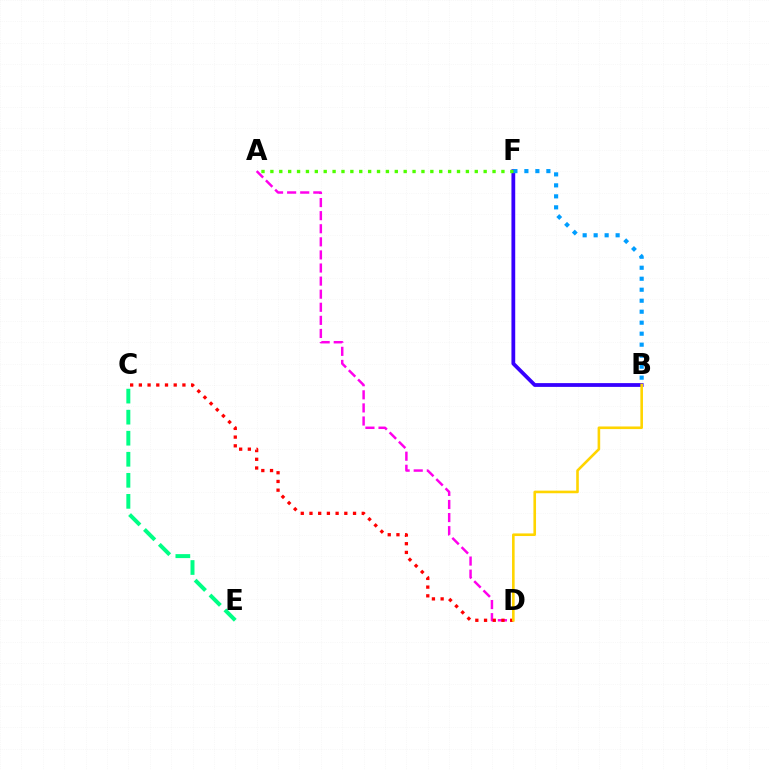{('A', 'D'): [{'color': '#ff00ed', 'line_style': 'dashed', 'thickness': 1.78}], ('C', 'D'): [{'color': '#ff0000', 'line_style': 'dotted', 'thickness': 2.37}], ('B', 'F'): [{'color': '#3700ff', 'line_style': 'solid', 'thickness': 2.72}, {'color': '#009eff', 'line_style': 'dotted', 'thickness': 2.99}], ('C', 'E'): [{'color': '#00ff86', 'line_style': 'dashed', 'thickness': 2.86}], ('A', 'F'): [{'color': '#4fff00', 'line_style': 'dotted', 'thickness': 2.41}], ('B', 'D'): [{'color': '#ffd500', 'line_style': 'solid', 'thickness': 1.88}]}